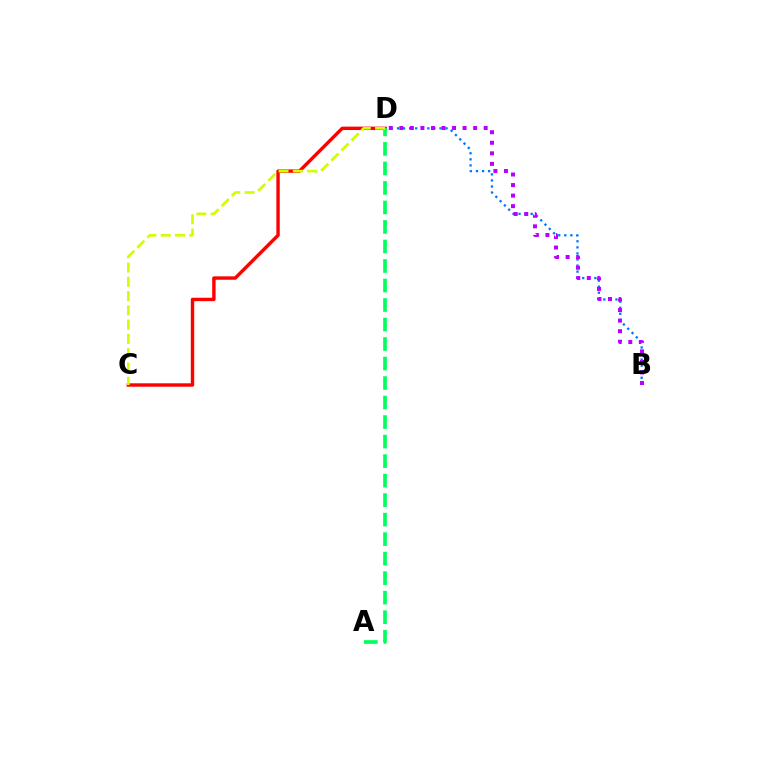{('C', 'D'): [{'color': '#ff0000', 'line_style': 'solid', 'thickness': 2.45}, {'color': '#d1ff00', 'line_style': 'dashed', 'thickness': 1.94}], ('B', 'D'): [{'color': '#0074ff', 'line_style': 'dotted', 'thickness': 1.65}, {'color': '#b900ff', 'line_style': 'dotted', 'thickness': 2.87}], ('A', 'D'): [{'color': '#00ff5c', 'line_style': 'dashed', 'thickness': 2.65}]}